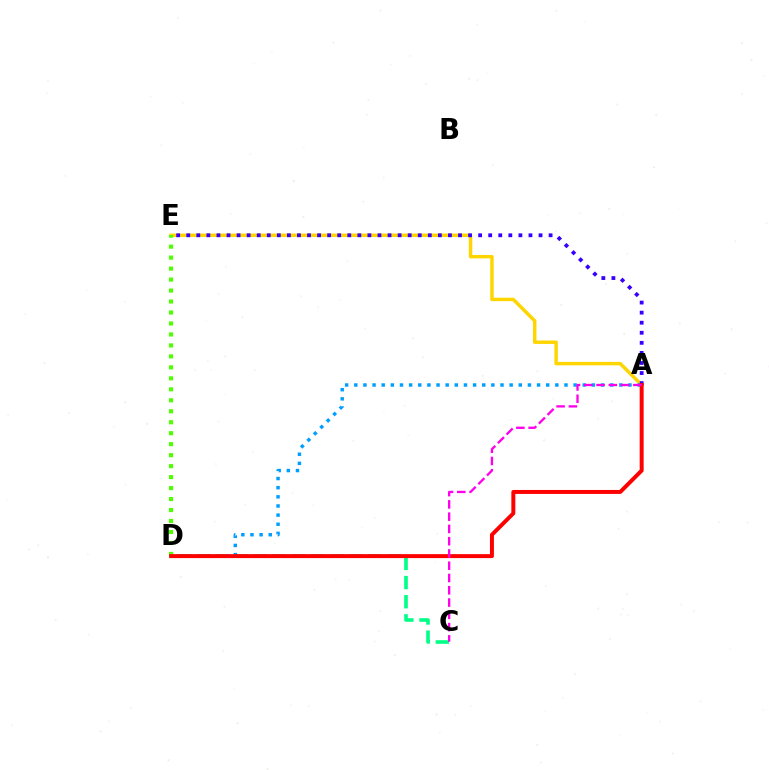{('C', 'D'): [{'color': '#00ff86', 'line_style': 'dashed', 'thickness': 2.6}], ('A', 'E'): [{'color': '#ffd500', 'line_style': 'solid', 'thickness': 2.49}, {'color': '#3700ff', 'line_style': 'dotted', 'thickness': 2.73}], ('A', 'D'): [{'color': '#009eff', 'line_style': 'dotted', 'thickness': 2.48}, {'color': '#ff0000', 'line_style': 'solid', 'thickness': 2.85}], ('D', 'E'): [{'color': '#4fff00', 'line_style': 'dotted', 'thickness': 2.98}], ('A', 'C'): [{'color': '#ff00ed', 'line_style': 'dashed', 'thickness': 1.67}]}